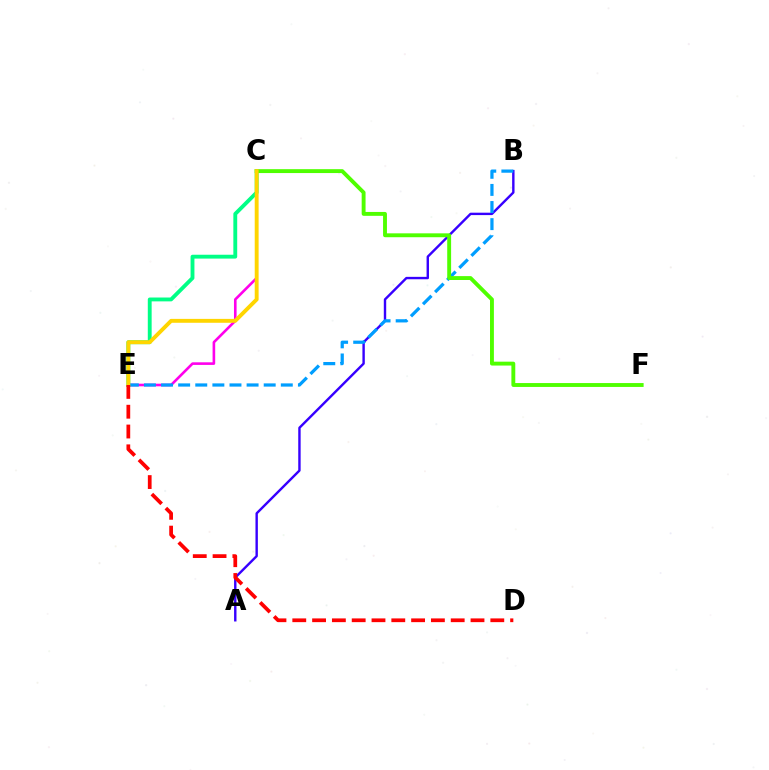{('C', 'E'): [{'color': '#ff00ed', 'line_style': 'solid', 'thickness': 1.88}, {'color': '#00ff86', 'line_style': 'solid', 'thickness': 2.78}, {'color': '#ffd500', 'line_style': 'solid', 'thickness': 2.81}], ('A', 'B'): [{'color': '#3700ff', 'line_style': 'solid', 'thickness': 1.73}], ('B', 'E'): [{'color': '#009eff', 'line_style': 'dashed', 'thickness': 2.32}], ('C', 'F'): [{'color': '#4fff00', 'line_style': 'solid', 'thickness': 2.8}], ('D', 'E'): [{'color': '#ff0000', 'line_style': 'dashed', 'thickness': 2.69}]}